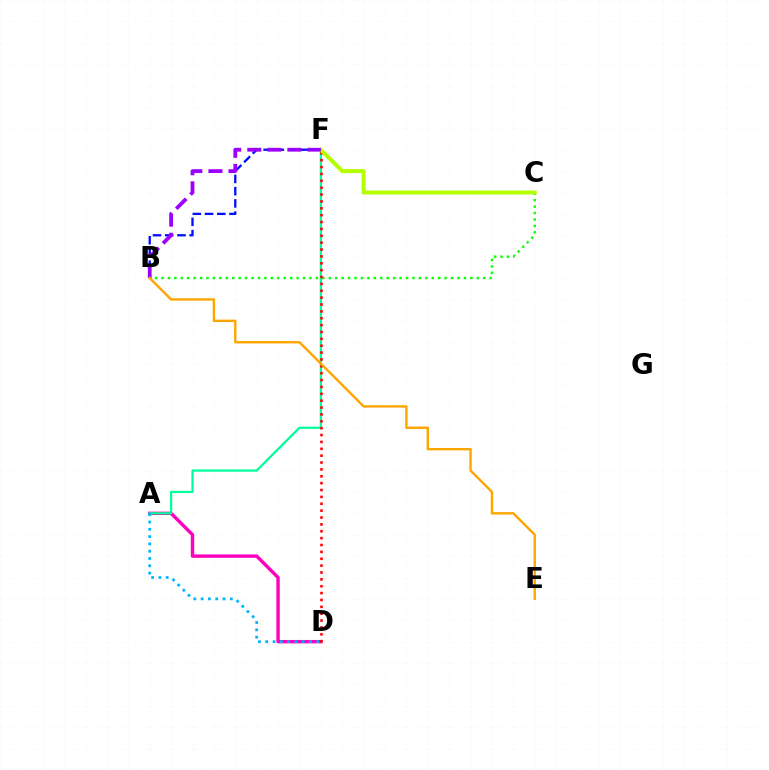{('B', 'F'): [{'color': '#0010ff', 'line_style': 'dashed', 'thickness': 1.66}, {'color': '#9b00ff', 'line_style': 'dashed', 'thickness': 2.73}], ('A', 'D'): [{'color': '#ff00bd', 'line_style': 'solid', 'thickness': 2.45}, {'color': '#00b5ff', 'line_style': 'dotted', 'thickness': 1.98}], ('A', 'F'): [{'color': '#00ff9d', 'line_style': 'solid', 'thickness': 1.62}], ('B', 'C'): [{'color': '#08ff00', 'line_style': 'dotted', 'thickness': 1.75}], ('D', 'F'): [{'color': '#ff0000', 'line_style': 'dotted', 'thickness': 1.87}], ('C', 'F'): [{'color': '#b3ff00', 'line_style': 'solid', 'thickness': 2.86}], ('B', 'E'): [{'color': '#ffa500', 'line_style': 'solid', 'thickness': 1.73}]}